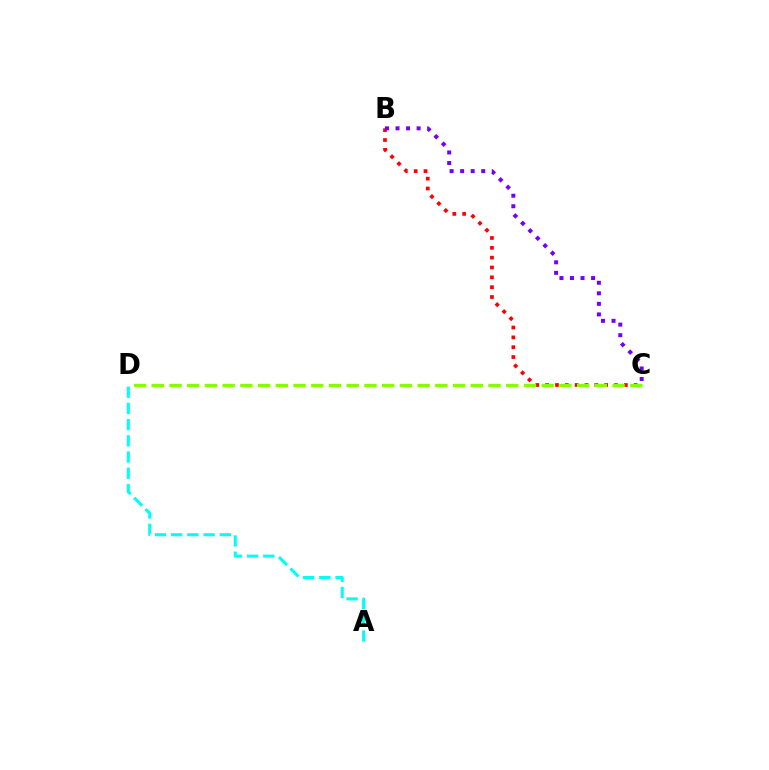{('A', 'D'): [{'color': '#00fff6', 'line_style': 'dashed', 'thickness': 2.2}], ('B', 'C'): [{'color': '#ff0000', 'line_style': 'dotted', 'thickness': 2.67}, {'color': '#7200ff', 'line_style': 'dotted', 'thickness': 2.86}], ('C', 'D'): [{'color': '#84ff00', 'line_style': 'dashed', 'thickness': 2.41}]}